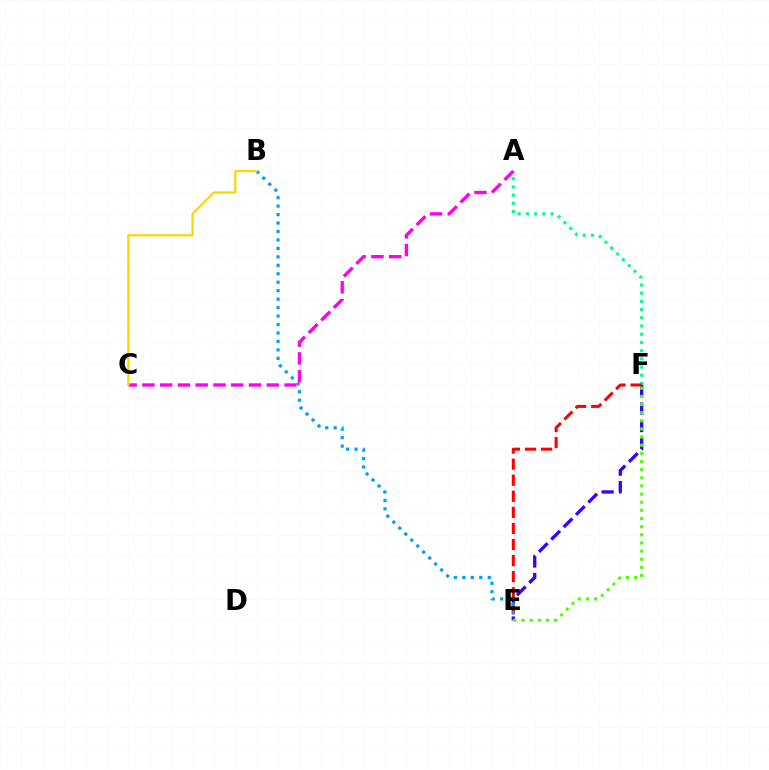{('A', 'F'): [{'color': '#00ff86', 'line_style': 'dotted', 'thickness': 2.23}], ('E', 'F'): [{'color': '#3700ff', 'line_style': 'dashed', 'thickness': 2.37}, {'color': '#ff0000', 'line_style': 'dashed', 'thickness': 2.18}, {'color': '#4fff00', 'line_style': 'dotted', 'thickness': 2.21}], ('A', 'C'): [{'color': '#ff00ed', 'line_style': 'dashed', 'thickness': 2.41}], ('B', 'E'): [{'color': '#009eff', 'line_style': 'dotted', 'thickness': 2.3}], ('B', 'C'): [{'color': '#ffd500', 'line_style': 'solid', 'thickness': 1.59}]}